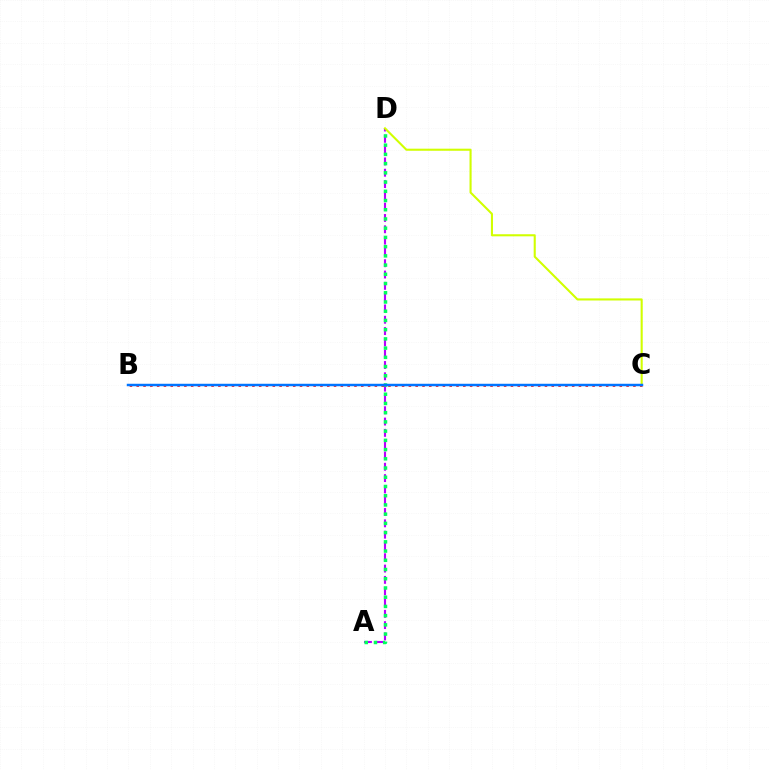{('A', 'D'): [{'color': '#b900ff', 'line_style': 'dashed', 'thickness': 1.54}, {'color': '#00ff5c', 'line_style': 'dotted', 'thickness': 2.51}], ('C', 'D'): [{'color': '#d1ff00', 'line_style': 'solid', 'thickness': 1.5}], ('B', 'C'): [{'color': '#ff0000', 'line_style': 'dotted', 'thickness': 1.85}, {'color': '#0074ff', 'line_style': 'solid', 'thickness': 1.78}]}